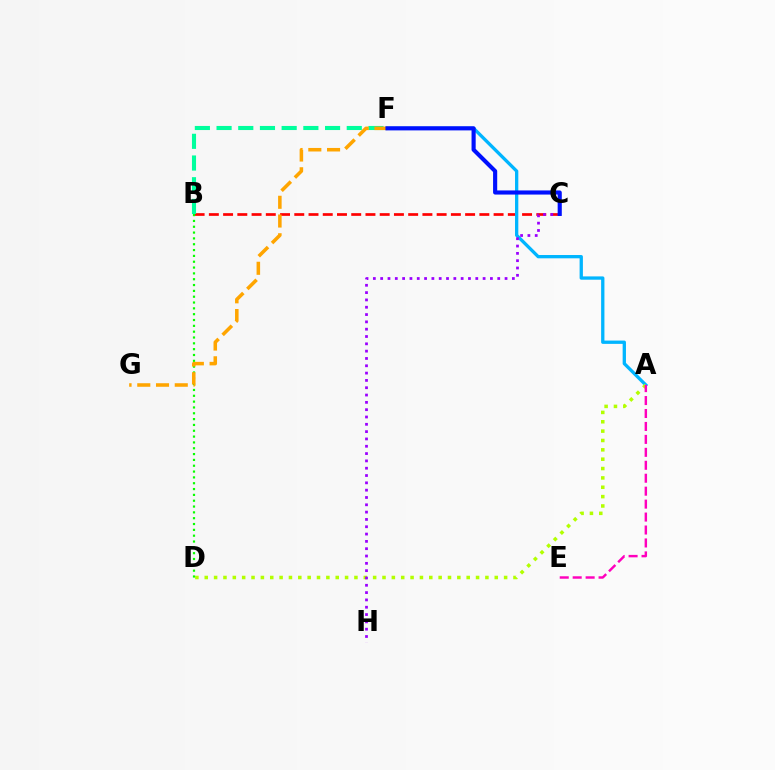{('B', 'C'): [{'color': '#ff0000', 'line_style': 'dashed', 'thickness': 1.93}], ('A', 'F'): [{'color': '#00b5ff', 'line_style': 'solid', 'thickness': 2.38}], ('A', 'D'): [{'color': '#b3ff00', 'line_style': 'dotted', 'thickness': 2.54}], ('B', 'F'): [{'color': '#00ff9d', 'line_style': 'dashed', 'thickness': 2.95}], ('A', 'E'): [{'color': '#ff00bd', 'line_style': 'dashed', 'thickness': 1.76}], ('B', 'D'): [{'color': '#08ff00', 'line_style': 'dotted', 'thickness': 1.58}], ('C', 'H'): [{'color': '#9b00ff', 'line_style': 'dotted', 'thickness': 1.99}], ('F', 'G'): [{'color': '#ffa500', 'line_style': 'dashed', 'thickness': 2.55}], ('C', 'F'): [{'color': '#0010ff', 'line_style': 'solid', 'thickness': 2.97}]}